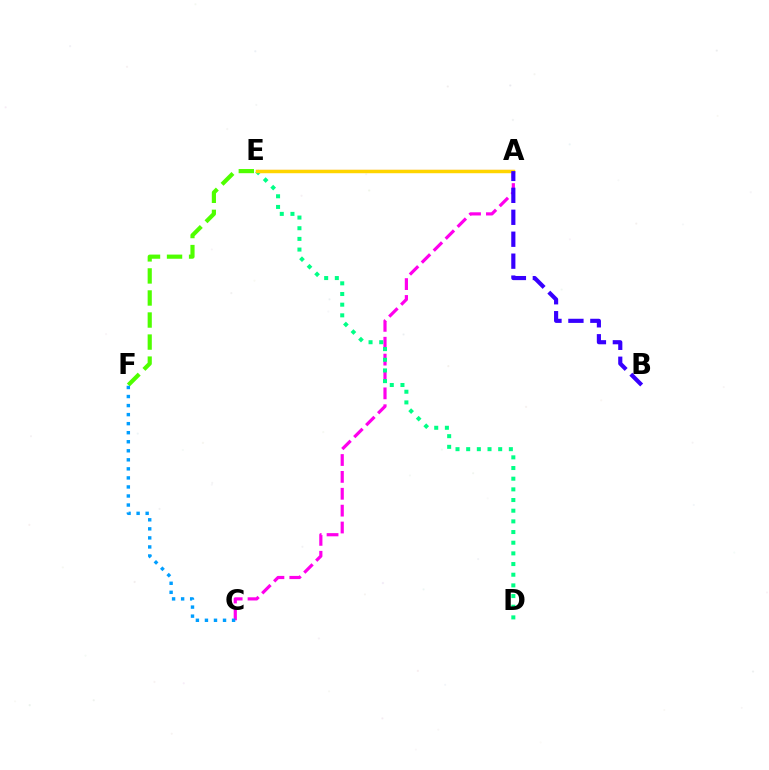{('E', 'F'): [{'color': '#4fff00', 'line_style': 'dashed', 'thickness': 2.99}], ('A', 'C'): [{'color': '#ff00ed', 'line_style': 'dashed', 'thickness': 2.29}], ('A', 'E'): [{'color': '#ff0000', 'line_style': 'solid', 'thickness': 1.51}, {'color': '#ffd500', 'line_style': 'solid', 'thickness': 2.48}], ('D', 'E'): [{'color': '#00ff86', 'line_style': 'dotted', 'thickness': 2.9}], ('A', 'B'): [{'color': '#3700ff', 'line_style': 'dashed', 'thickness': 2.98}], ('C', 'F'): [{'color': '#009eff', 'line_style': 'dotted', 'thickness': 2.46}]}